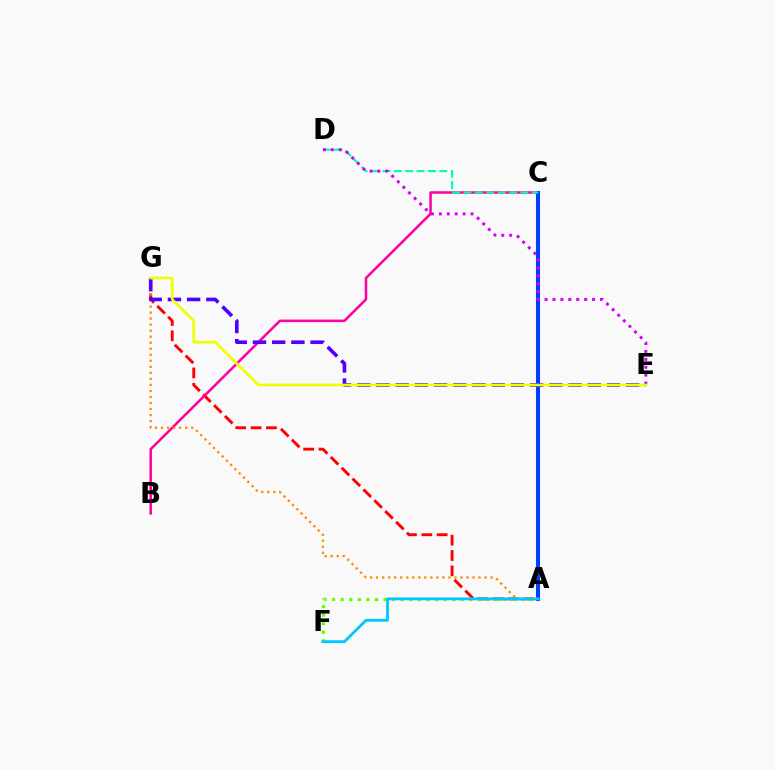{('A', 'G'): [{'color': '#ff0000', 'line_style': 'dashed', 'thickness': 2.08}, {'color': '#ff8800', 'line_style': 'dotted', 'thickness': 1.64}], ('A', 'F'): [{'color': '#66ff00', 'line_style': 'dotted', 'thickness': 2.33}, {'color': '#00c7ff', 'line_style': 'solid', 'thickness': 2.03}], ('B', 'C'): [{'color': '#ff00a0', 'line_style': 'solid', 'thickness': 1.82}], ('A', 'C'): [{'color': '#00ff27', 'line_style': 'dotted', 'thickness': 2.02}, {'color': '#003fff', 'line_style': 'solid', 'thickness': 2.92}], ('C', 'D'): [{'color': '#00ffaf', 'line_style': 'dashed', 'thickness': 1.55}], ('D', 'E'): [{'color': '#d600ff', 'line_style': 'dotted', 'thickness': 2.15}], ('E', 'G'): [{'color': '#4f00ff', 'line_style': 'dashed', 'thickness': 2.61}, {'color': '#eeff00', 'line_style': 'solid', 'thickness': 1.92}]}